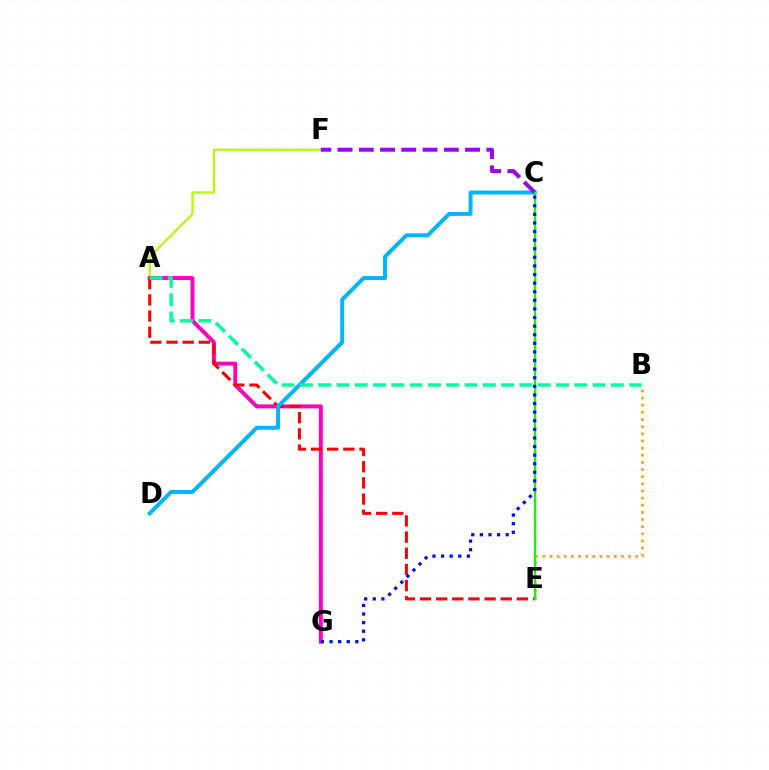{('A', 'F'): [{'color': '#b3ff00', 'line_style': 'solid', 'thickness': 1.62}], ('A', 'G'): [{'color': '#ff00bd', 'line_style': 'solid', 'thickness': 2.84}], ('B', 'E'): [{'color': '#ffa500', 'line_style': 'dotted', 'thickness': 1.94}], ('A', 'E'): [{'color': '#ff0000', 'line_style': 'dashed', 'thickness': 2.2}], ('C', 'D'): [{'color': '#00b5ff', 'line_style': 'solid', 'thickness': 2.83}], ('A', 'B'): [{'color': '#00ff9d', 'line_style': 'dashed', 'thickness': 2.49}], ('C', 'F'): [{'color': '#9b00ff', 'line_style': 'dashed', 'thickness': 2.89}], ('C', 'E'): [{'color': '#08ff00', 'line_style': 'solid', 'thickness': 1.6}], ('C', 'G'): [{'color': '#0010ff', 'line_style': 'dotted', 'thickness': 2.34}]}